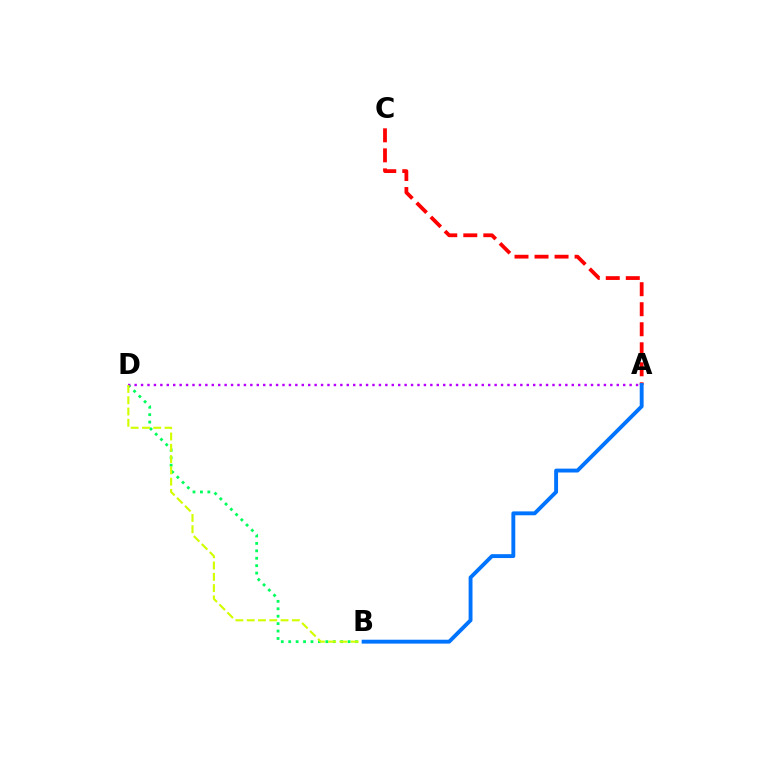{('B', 'D'): [{'color': '#00ff5c', 'line_style': 'dotted', 'thickness': 2.02}, {'color': '#d1ff00', 'line_style': 'dashed', 'thickness': 1.53}], ('A', 'C'): [{'color': '#ff0000', 'line_style': 'dashed', 'thickness': 2.72}], ('A', 'D'): [{'color': '#b900ff', 'line_style': 'dotted', 'thickness': 1.75}], ('A', 'B'): [{'color': '#0074ff', 'line_style': 'solid', 'thickness': 2.8}]}